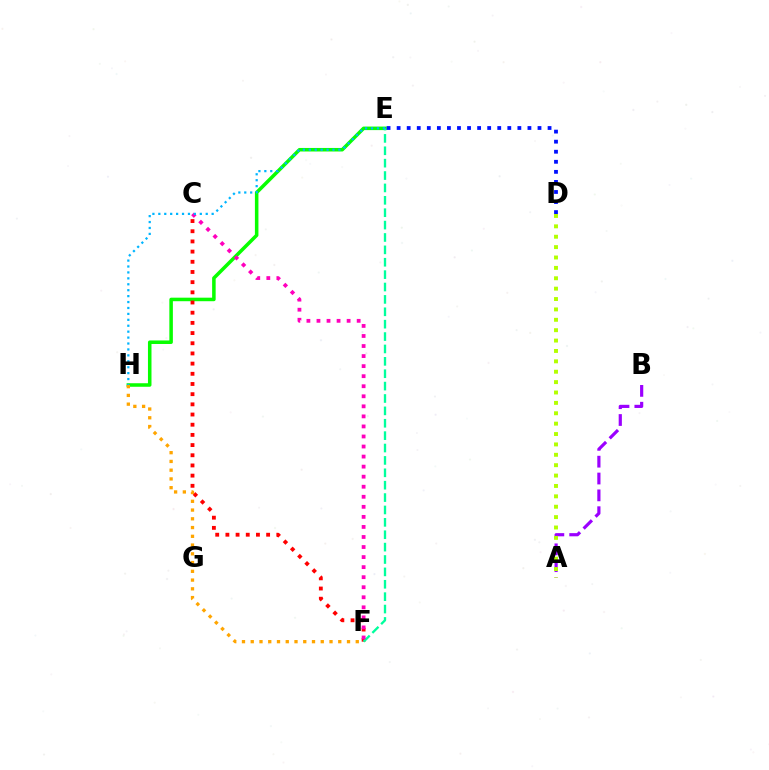{('E', 'H'): [{'color': '#08ff00', 'line_style': 'solid', 'thickness': 2.54}, {'color': '#00b5ff', 'line_style': 'dotted', 'thickness': 1.61}], ('A', 'B'): [{'color': '#9b00ff', 'line_style': 'dashed', 'thickness': 2.29}], ('C', 'F'): [{'color': '#ff0000', 'line_style': 'dotted', 'thickness': 2.77}, {'color': '#ff00bd', 'line_style': 'dotted', 'thickness': 2.73}], ('E', 'F'): [{'color': '#00ff9d', 'line_style': 'dashed', 'thickness': 1.68}], ('F', 'H'): [{'color': '#ffa500', 'line_style': 'dotted', 'thickness': 2.38}], ('A', 'D'): [{'color': '#b3ff00', 'line_style': 'dotted', 'thickness': 2.82}], ('D', 'E'): [{'color': '#0010ff', 'line_style': 'dotted', 'thickness': 2.73}]}